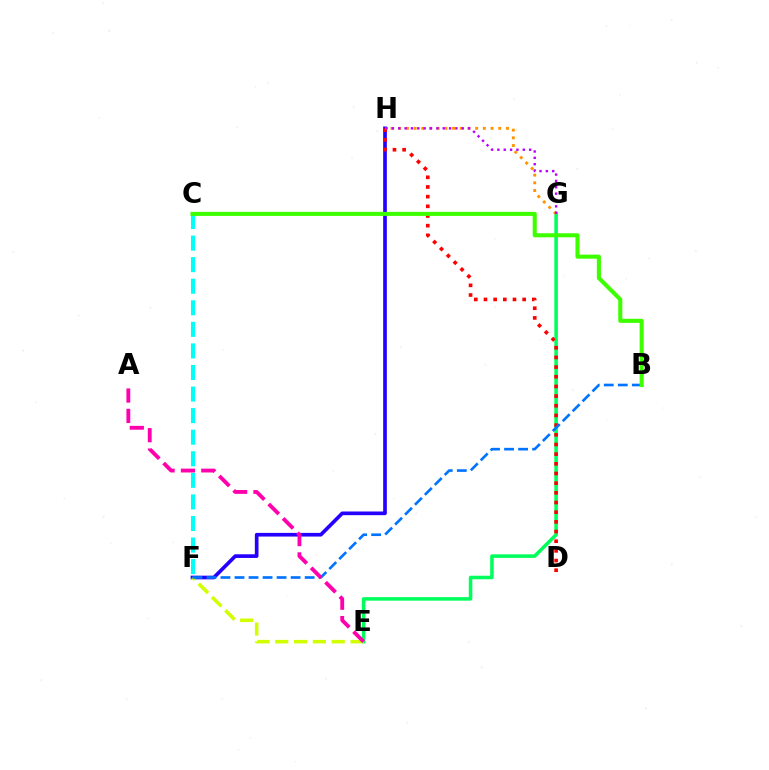{('F', 'H'): [{'color': '#2500ff', 'line_style': 'solid', 'thickness': 2.64}], ('E', 'G'): [{'color': '#00ff5c', 'line_style': 'solid', 'thickness': 2.55}], ('D', 'H'): [{'color': '#ff0000', 'line_style': 'dotted', 'thickness': 2.63}], ('G', 'H'): [{'color': '#ff9400', 'line_style': 'dotted', 'thickness': 2.09}, {'color': '#b900ff', 'line_style': 'dotted', 'thickness': 1.73}], ('E', 'F'): [{'color': '#d1ff00', 'line_style': 'dashed', 'thickness': 2.56}], ('C', 'F'): [{'color': '#00fff6', 'line_style': 'dashed', 'thickness': 2.93}], ('B', 'F'): [{'color': '#0074ff', 'line_style': 'dashed', 'thickness': 1.91}], ('A', 'E'): [{'color': '#ff00ac', 'line_style': 'dashed', 'thickness': 2.76}], ('B', 'C'): [{'color': '#3dff00', 'line_style': 'solid', 'thickness': 2.93}]}